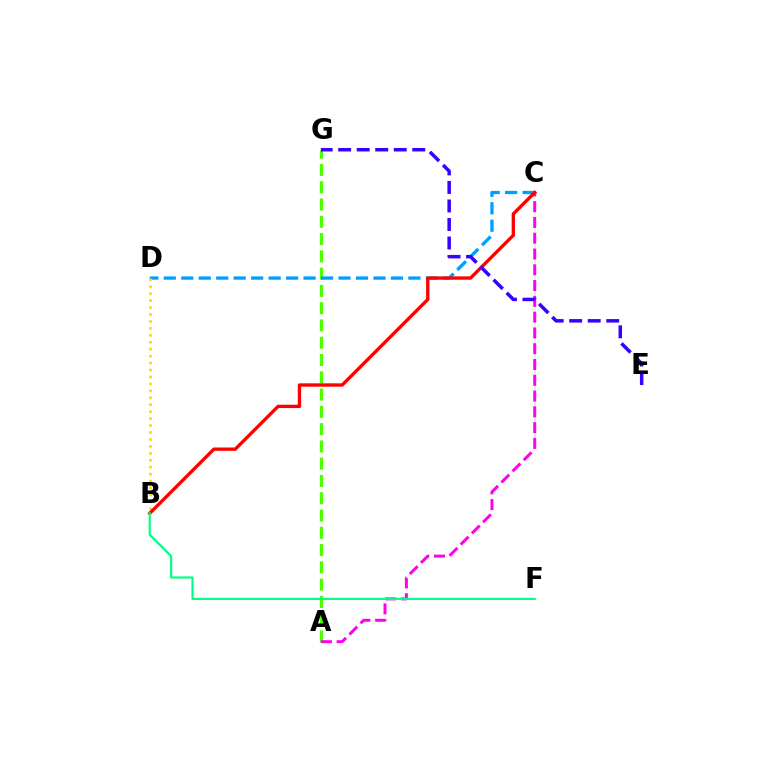{('A', 'G'): [{'color': '#4fff00', 'line_style': 'dashed', 'thickness': 2.35}], ('C', 'D'): [{'color': '#009eff', 'line_style': 'dashed', 'thickness': 2.37}], ('A', 'C'): [{'color': '#ff00ed', 'line_style': 'dashed', 'thickness': 2.14}], ('B', 'D'): [{'color': '#ffd500', 'line_style': 'dotted', 'thickness': 1.89}], ('B', 'C'): [{'color': '#ff0000', 'line_style': 'solid', 'thickness': 2.41}], ('B', 'F'): [{'color': '#00ff86', 'line_style': 'solid', 'thickness': 1.56}], ('E', 'G'): [{'color': '#3700ff', 'line_style': 'dashed', 'thickness': 2.52}]}